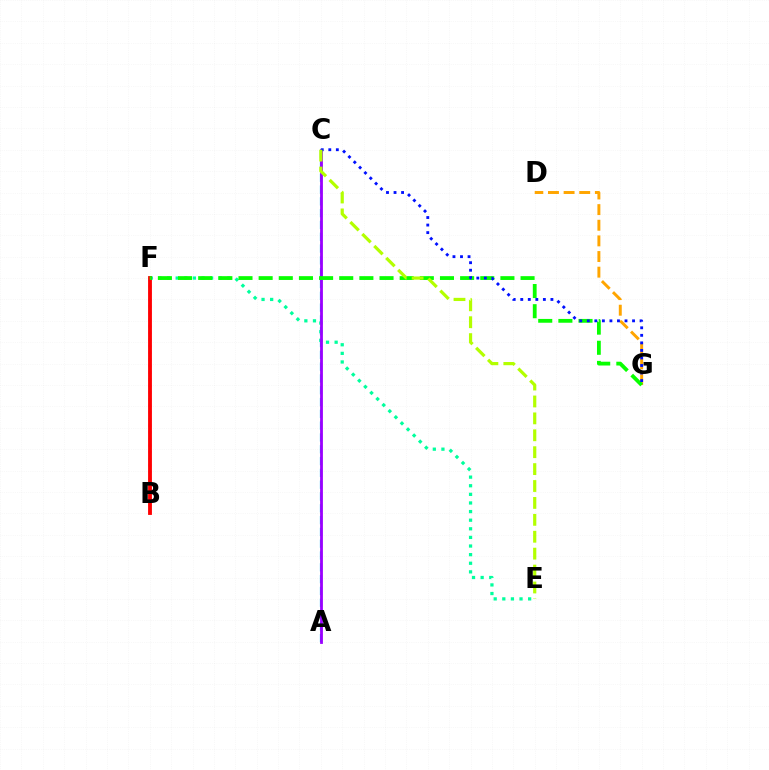{('E', 'F'): [{'color': '#00ff9d', 'line_style': 'dotted', 'thickness': 2.34}], ('D', 'G'): [{'color': '#ffa500', 'line_style': 'dashed', 'thickness': 2.12}], ('A', 'C'): [{'color': '#00b5ff', 'line_style': 'dashed', 'thickness': 1.6}, {'color': '#9b00ff', 'line_style': 'solid', 'thickness': 2.02}], ('B', 'F'): [{'color': '#ff00bd', 'line_style': 'dotted', 'thickness': 1.8}, {'color': '#ff0000', 'line_style': 'solid', 'thickness': 2.76}], ('F', 'G'): [{'color': '#08ff00', 'line_style': 'dashed', 'thickness': 2.74}], ('C', 'G'): [{'color': '#0010ff', 'line_style': 'dotted', 'thickness': 2.05}], ('C', 'E'): [{'color': '#b3ff00', 'line_style': 'dashed', 'thickness': 2.3}]}